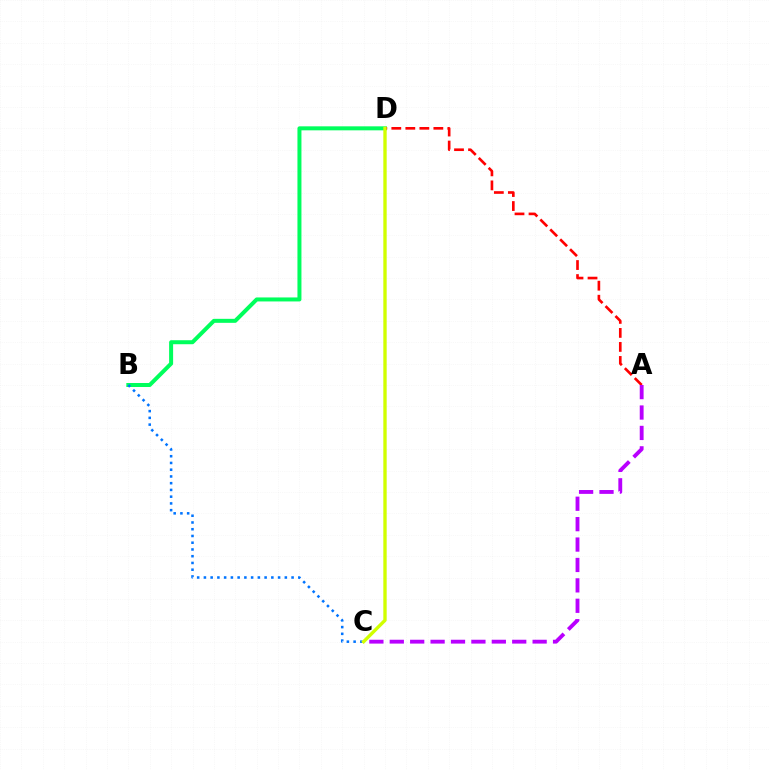{('B', 'D'): [{'color': '#00ff5c', 'line_style': 'solid', 'thickness': 2.88}], ('B', 'C'): [{'color': '#0074ff', 'line_style': 'dotted', 'thickness': 1.83}], ('A', 'D'): [{'color': '#ff0000', 'line_style': 'dashed', 'thickness': 1.9}], ('A', 'C'): [{'color': '#b900ff', 'line_style': 'dashed', 'thickness': 2.77}], ('C', 'D'): [{'color': '#d1ff00', 'line_style': 'solid', 'thickness': 2.42}]}